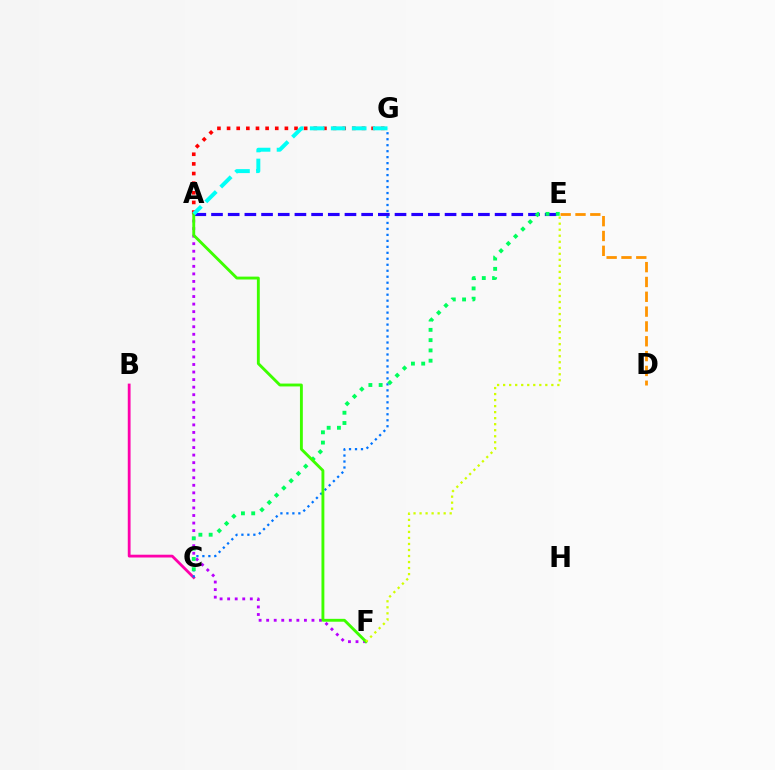{('A', 'G'): [{'color': '#ff0000', 'line_style': 'dotted', 'thickness': 2.62}, {'color': '#00fff6', 'line_style': 'dashed', 'thickness': 2.85}], ('A', 'E'): [{'color': '#2500ff', 'line_style': 'dashed', 'thickness': 2.27}], ('B', 'C'): [{'color': '#ff00ac', 'line_style': 'solid', 'thickness': 2.01}], ('A', 'F'): [{'color': '#b900ff', 'line_style': 'dotted', 'thickness': 2.05}, {'color': '#3dff00', 'line_style': 'solid', 'thickness': 2.07}], ('C', 'G'): [{'color': '#0074ff', 'line_style': 'dotted', 'thickness': 1.62}], ('C', 'E'): [{'color': '#00ff5c', 'line_style': 'dotted', 'thickness': 2.79}], ('E', 'F'): [{'color': '#d1ff00', 'line_style': 'dotted', 'thickness': 1.64}], ('D', 'E'): [{'color': '#ff9400', 'line_style': 'dashed', 'thickness': 2.01}]}